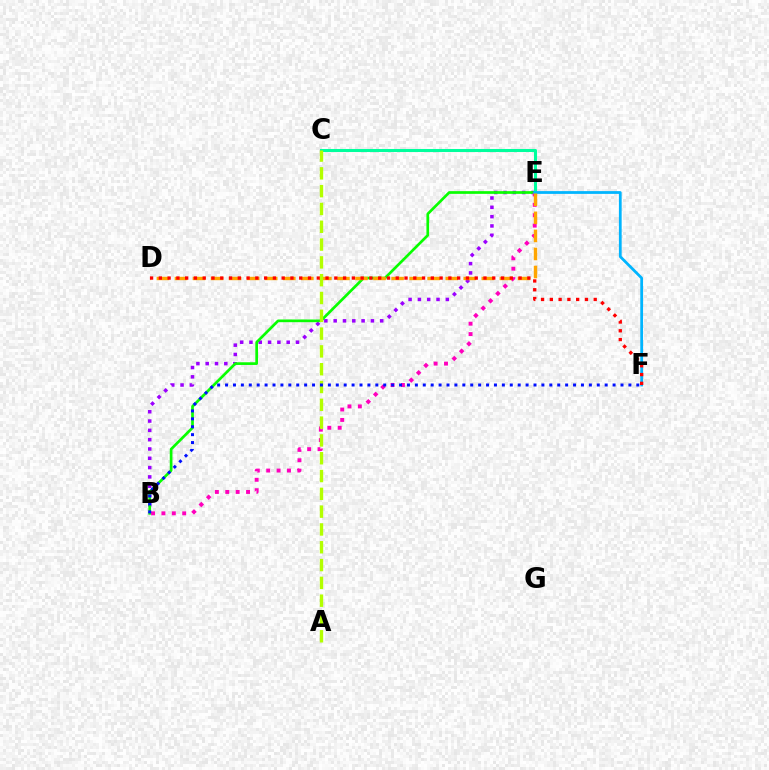{('B', 'E'): [{'color': '#9b00ff', 'line_style': 'dotted', 'thickness': 2.53}, {'color': '#08ff00', 'line_style': 'solid', 'thickness': 1.94}, {'color': '#ff00bd', 'line_style': 'dotted', 'thickness': 2.82}], ('C', 'E'): [{'color': '#00ff9d', 'line_style': 'solid', 'thickness': 2.2}], ('E', 'F'): [{'color': '#00b5ff', 'line_style': 'solid', 'thickness': 1.99}], ('D', 'E'): [{'color': '#ffa500', 'line_style': 'dashed', 'thickness': 2.45}], ('D', 'F'): [{'color': '#ff0000', 'line_style': 'dotted', 'thickness': 2.38}], ('A', 'C'): [{'color': '#b3ff00', 'line_style': 'dashed', 'thickness': 2.42}], ('B', 'F'): [{'color': '#0010ff', 'line_style': 'dotted', 'thickness': 2.15}]}